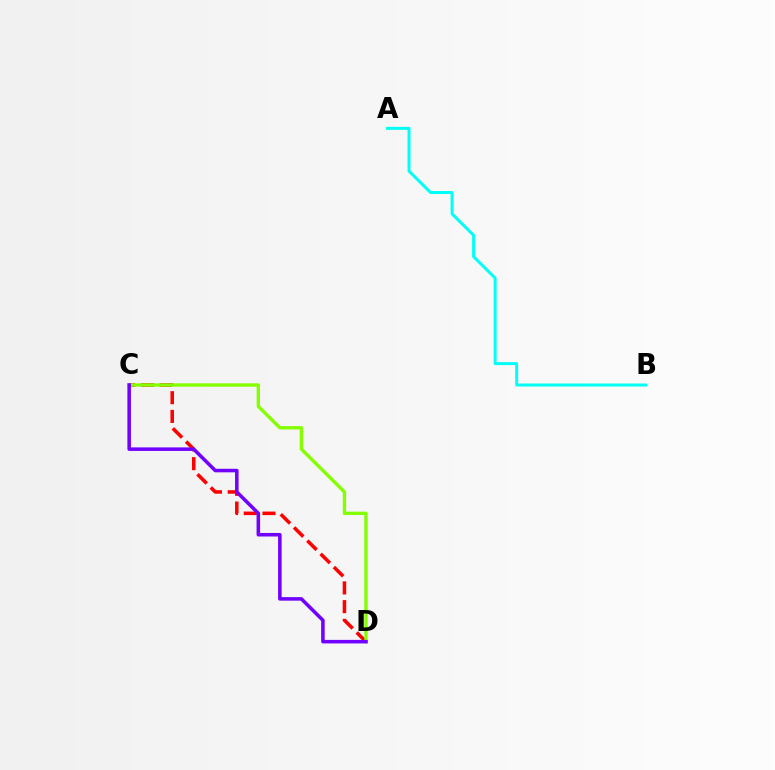{('A', 'B'): [{'color': '#00fff6', 'line_style': 'solid', 'thickness': 2.15}], ('C', 'D'): [{'color': '#ff0000', 'line_style': 'dashed', 'thickness': 2.54}, {'color': '#84ff00', 'line_style': 'solid', 'thickness': 2.41}, {'color': '#7200ff', 'line_style': 'solid', 'thickness': 2.55}]}